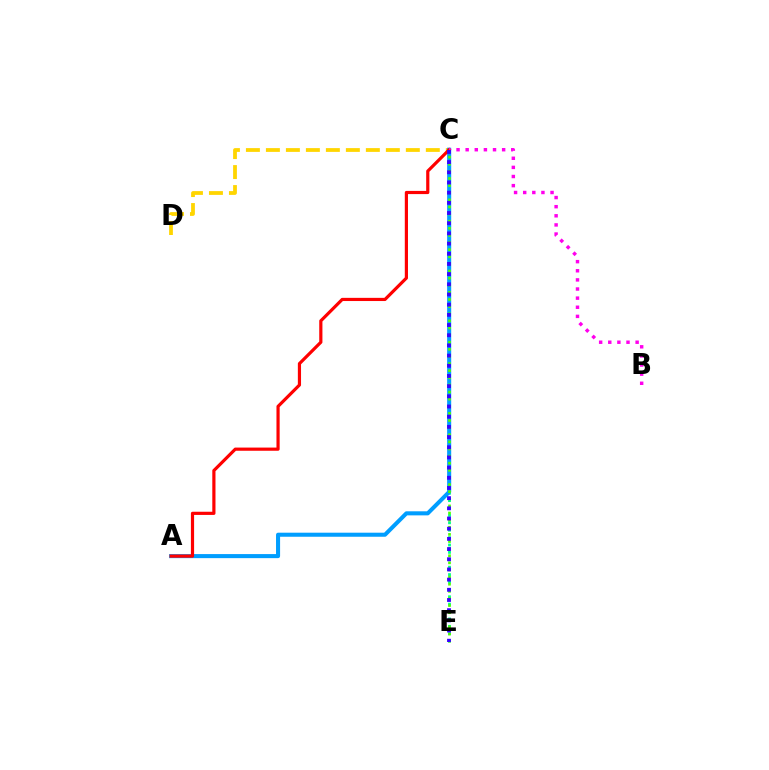{('C', 'E'): [{'color': '#00ff86', 'line_style': 'dotted', 'thickness': 2.01}, {'color': '#4fff00', 'line_style': 'dotted', 'thickness': 1.93}, {'color': '#3700ff', 'line_style': 'dotted', 'thickness': 2.77}], ('C', 'D'): [{'color': '#ffd500', 'line_style': 'dashed', 'thickness': 2.72}], ('A', 'C'): [{'color': '#009eff', 'line_style': 'solid', 'thickness': 2.92}, {'color': '#ff0000', 'line_style': 'solid', 'thickness': 2.29}], ('B', 'C'): [{'color': '#ff00ed', 'line_style': 'dotted', 'thickness': 2.48}]}